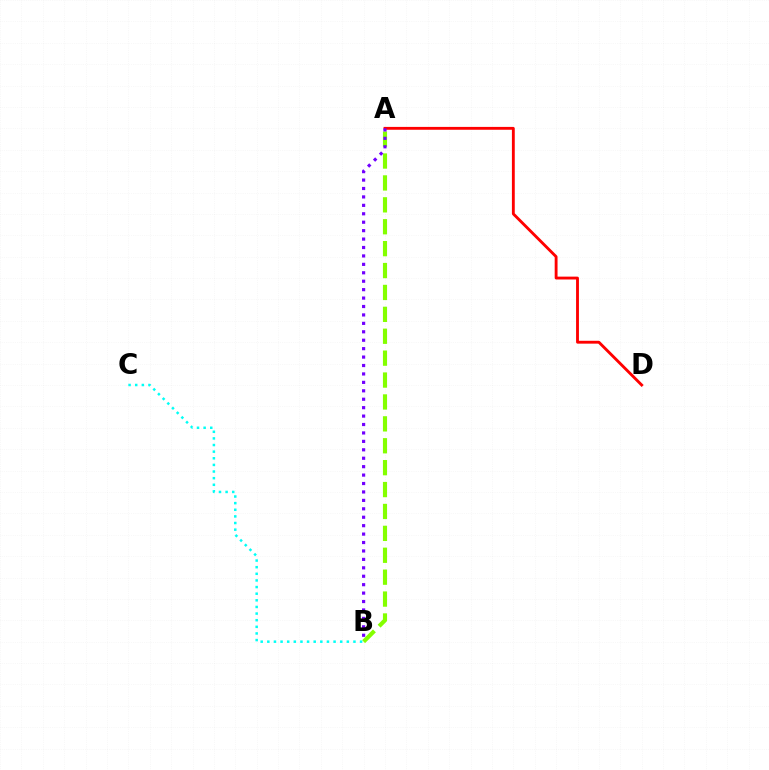{('A', 'D'): [{'color': '#ff0000', 'line_style': 'solid', 'thickness': 2.06}], ('A', 'B'): [{'color': '#84ff00', 'line_style': 'dashed', 'thickness': 2.98}, {'color': '#7200ff', 'line_style': 'dotted', 'thickness': 2.29}], ('B', 'C'): [{'color': '#00fff6', 'line_style': 'dotted', 'thickness': 1.8}]}